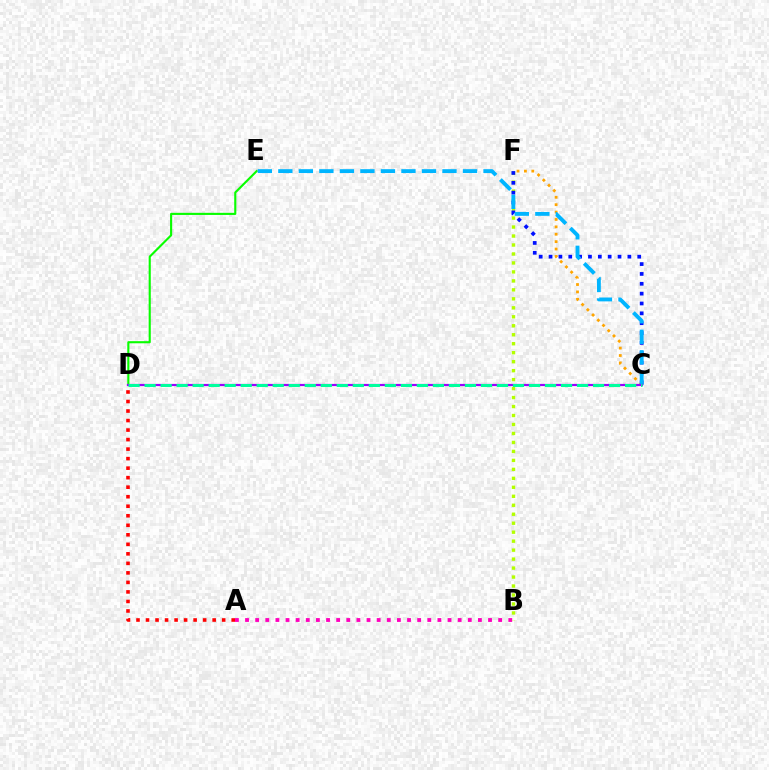{('A', 'B'): [{'color': '#ff00bd', 'line_style': 'dotted', 'thickness': 2.75}], ('B', 'F'): [{'color': '#b3ff00', 'line_style': 'dotted', 'thickness': 2.44}], ('D', 'E'): [{'color': '#08ff00', 'line_style': 'solid', 'thickness': 1.53}], ('C', 'F'): [{'color': '#0010ff', 'line_style': 'dotted', 'thickness': 2.68}, {'color': '#ffa500', 'line_style': 'dotted', 'thickness': 2.01}], ('C', 'E'): [{'color': '#00b5ff', 'line_style': 'dashed', 'thickness': 2.79}], ('A', 'D'): [{'color': '#ff0000', 'line_style': 'dotted', 'thickness': 2.59}], ('C', 'D'): [{'color': '#9b00ff', 'line_style': 'solid', 'thickness': 1.59}, {'color': '#00ff9d', 'line_style': 'dashed', 'thickness': 2.18}]}